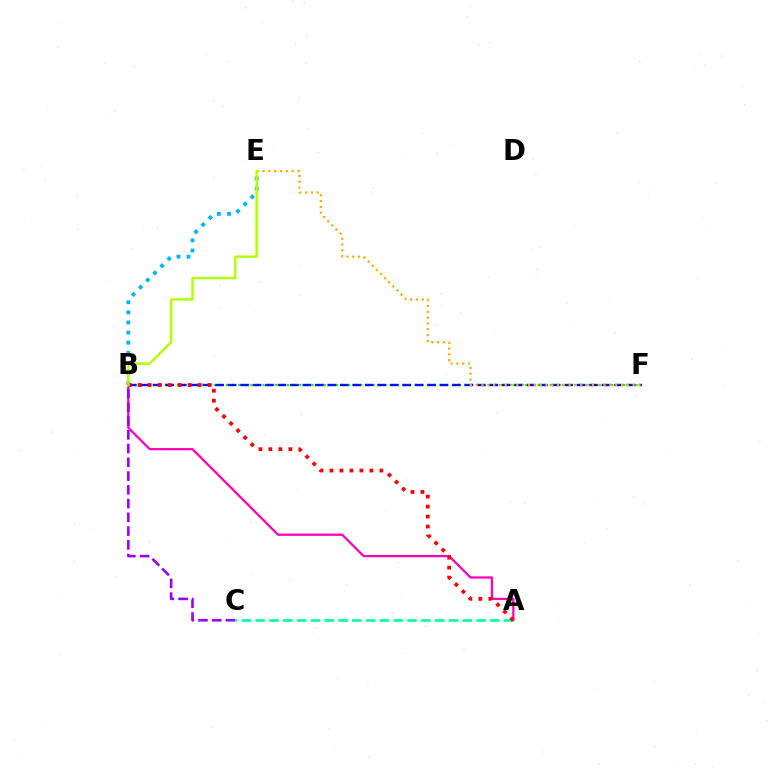{('B', 'E'): [{'color': '#00b5ff', 'line_style': 'dotted', 'thickness': 2.74}, {'color': '#b3ff00', 'line_style': 'solid', 'thickness': 1.76}], ('A', 'B'): [{'color': '#ff00bd', 'line_style': 'solid', 'thickness': 1.62}, {'color': '#ff0000', 'line_style': 'dotted', 'thickness': 2.71}], ('B', 'C'): [{'color': '#9b00ff', 'line_style': 'dashed', 'thickness': 1.87}], ('B', 'F'): [{'color': '#08ff00', 'line_style': 'dotted', 'thickness': 1.66}, {'color': '#0010ff', 'line_style': 'dashed', 'thickness': 1.69}], ('A', 'C'): [{'color': '#00ff9d', 'line_style': 'dashed', 'thickness': 1.88}], ('E', 'F'): [{'color': '#ffa500', 'line_style': 'dotted', 'thickness': 1.58}]}